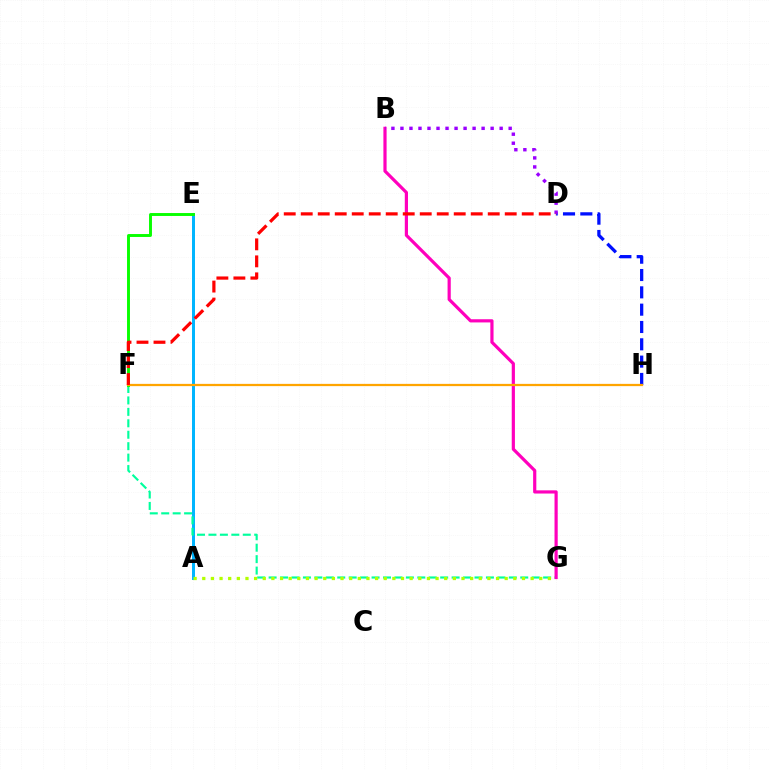{('D', 'H'): [{'color': '#0010ff', 'line_style': 'dashed', 'thickness': 2.35}], ('A', 'E'): [{'color': '#00b5ff', 'line_style': 'solid', 'thickness': 2.15}], ('F', 'G'): [{'color': '#00ff9d', 'line_style': 'dashed', 'thickness': 1.55}], ('A', 'G'): [{'color': '#b3ff00', 'line_style': 'dotted', 'thickness': 2.35}], ('E', 'F'): [{'color': '#08ff00', 'line_style': 'solid', 'thickness': 2.1}], ('B', 'G'): [{'color': '#ff00bd', 'line_style': 'solid', 'thickness': 2.3}], ('F', 'H'): [{'color': '#ffa500', 'line_style': 'solid', 'thickness': 1.62}], ('B', 'D'): [{'color': '#9b00ff', 'line_style': 'dotted', 'thickness': 2.45}], ('D', 'F'): [{'color': '#ff0000', 'line_style': 'dashed', 'thickness': 2.31}]}